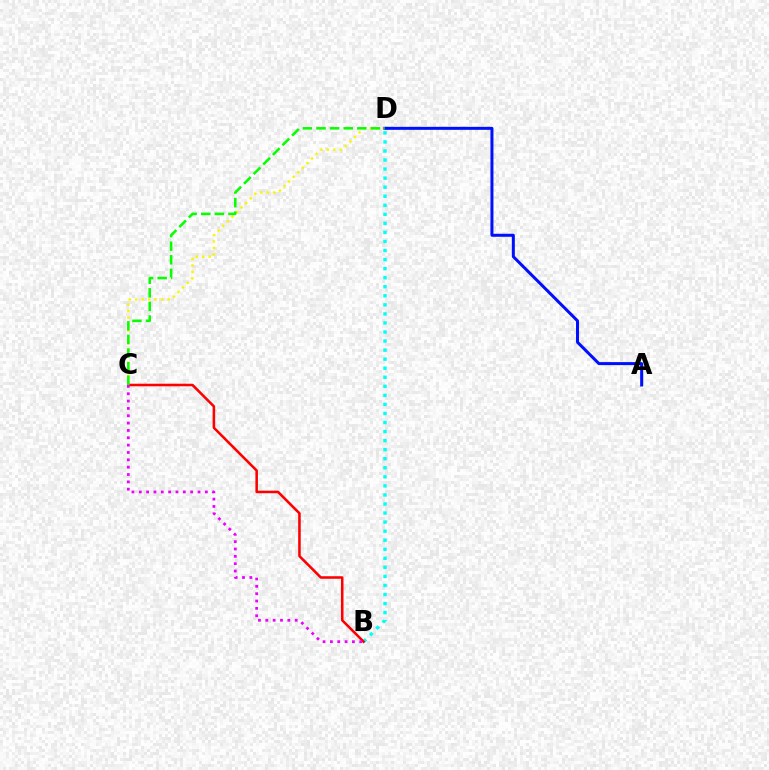{('C', 'D'): [{'color': '#fcf500', 'line_style': 'dotted', 'thickness': 1.76}, {'color': '#08ff00', 'line_style': 'dashed', 'thickness': 1.85}], ('A', 'D'): [{'color': '#0010ff', 'line_style': 'solid', 'thickness': 2.17}], ('B', 'D'): [{'color': '#00fff6', 'line_style': 'dotted', 'thickness': 2.46}], ('B', 'C'): [{'color': '#ff0000', 'line_style': 'solid', 'thickness': 1.84}, {'color': '#ee00ff', 'line_style': 'dotted', 'thickness': 2.0}]}